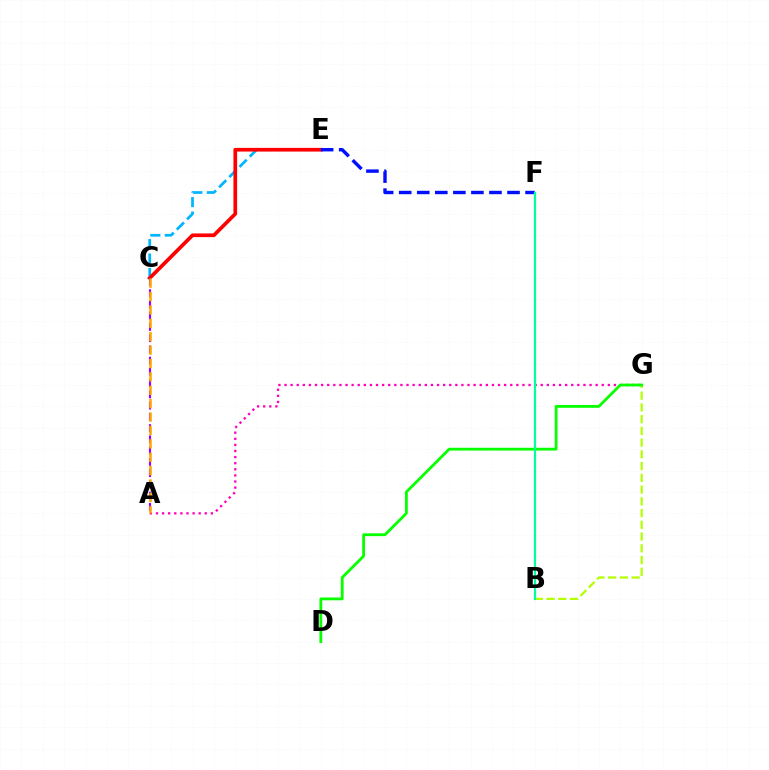{('C', 'E'): [{'color': '#00b5ff', 'line_style': 'dashed', 'thickness': 1.96}, {'color': '#ff0000', 'line_style': 'solid', 'thickness': 2.66}], ('B', 'G'): [{'color': '#b3ff00', 'line_style': 'dashed', 'thickness': 1.6}], ('E', 'F'): [{'color': '#0010ff', 'line_style': 'dashed', 'thickness': 2.45}], ('A', 'G'): [{'color': '#ff00bd', 'line_style': 'dotted', 'thickness': 1.66}], ('A', 'C'): [{'color': '#9b00ff', 'line_style': 'dashed', 'thickness': 1.53}, {'color': '#ffa500', 'line_style': 'dashed', 'thickness': 1.82}], ('D', 'G'): [{'color': '#08ff00', 'line_style': 'solid', 'thickness': 2.02}], ('B', 'F'): [{'color': '#00ff9d', 'line_style': 'solid', 'thickness': 1.57}]}